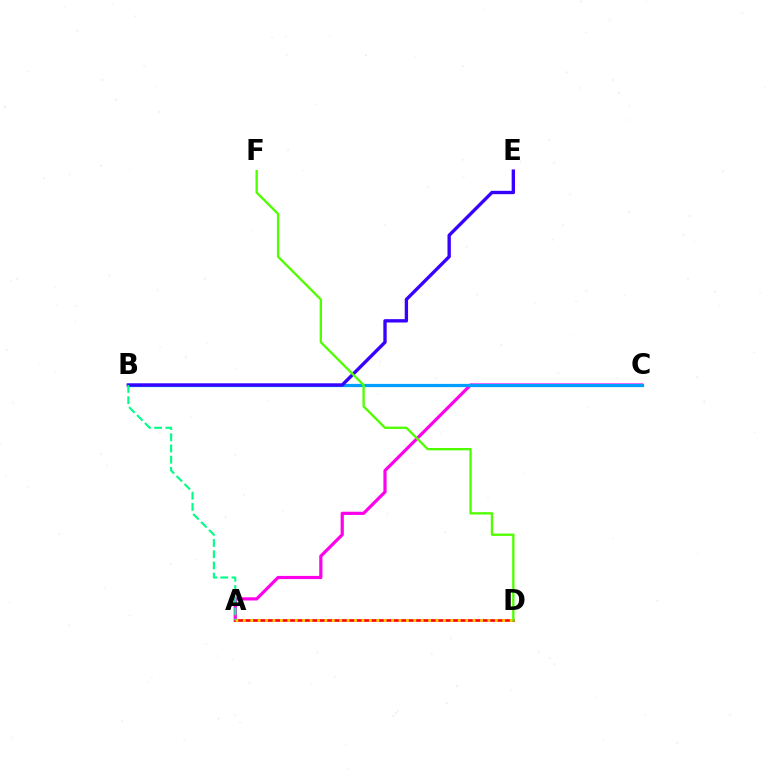{('A', 'C'): [{'color': '#ff00ed', 'line_style': 'solid', 'thickness': 2.3}], ('B', 'C'): [{'color': '#009eff', 'line_style': 'solid', 'thickness': 2.33}], ('B', 'E'): [{'color': '#3700ff', 'line_style': 'solid', 'thickness': 2.41}], ('A', 'D'): [{'color': '#ff0000', 'line_style': 'solid', 'thickness': 1.9}, {'color': '#ffd500', 'line_style': 'dotted', 'thickness': 2.01}], ('D', 'F'): [{'color': '#4fff00', 'line_style': 'solid', 'thickness': 1.67}], ('A', 'B'): [{'color': '#00ff86', 'line_style': 'dashed', 'thickness': 1.52}]}